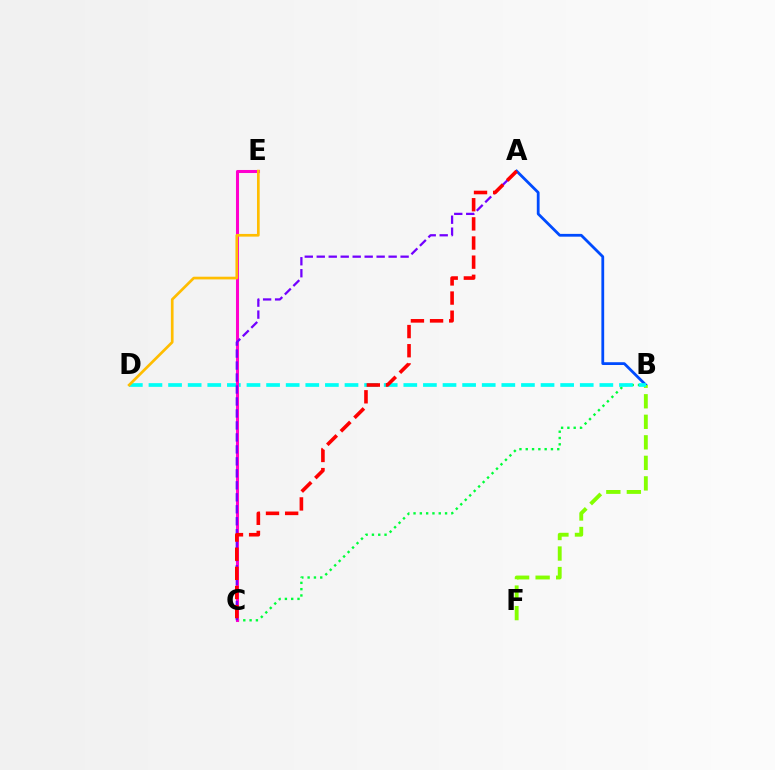{('A', 'B'): [{'color': '#004bff', 'line_style': 'solid', 'thickness': 2.01}], ('B', 'C'): [{'color': '#00ff39', 'line_style': 'dotted', 'thickness': 1.71}], ('B', 'F'): [{'color': '#84ff00', 'line_style': 'dashed', 'thickness': 2.79}], ('B', 'D'): [{'color': '#00fff6', 'line_style': 'dashed', 'thickness': 2.66}], ('C', 'E'): [{'color': '#ff00cf', 'line_style': 'solid', 'thickness': 2.19}], ('D', 'E'): [{'color': '#ffbd00', 'line_style': 'solid', 'thickness': 1.94}], ('A', 'C'): [{'color': '#7200ff', 'line_style': 'dashed', 'thickness': 1.63}, {'color': '#ff0000', 'line_style': 'dashed', 'thickness': 2.6}]}